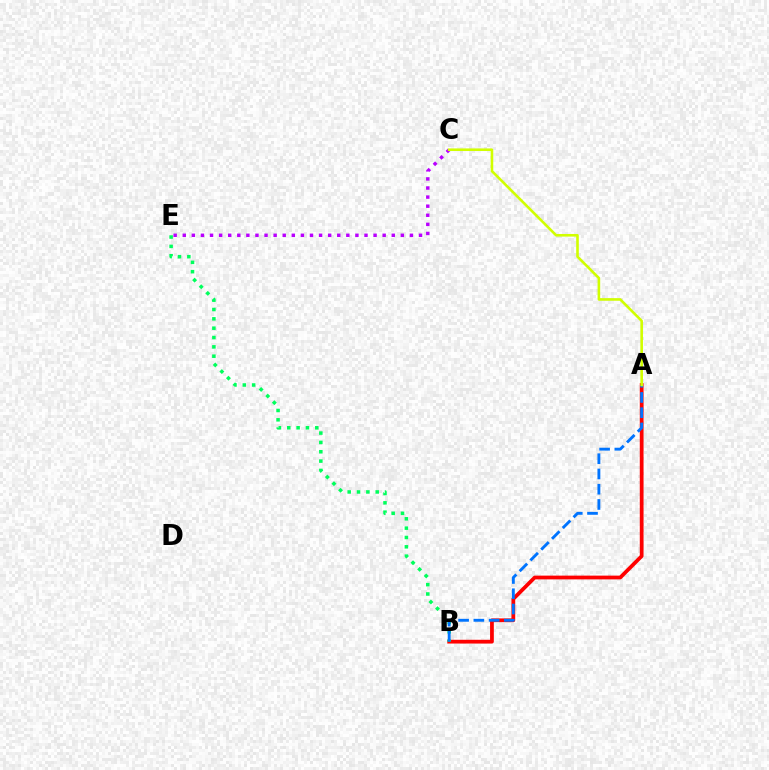{('A', 'B'): [{'color': '#ff0000', 'line_style': 'solid', 'thickness': 2.71}, {'color': '#0074ff', 'line_style': 'dashed', 'thickness': 2.07}], ('B', 'E'): [{'color': '#00ff5c', 'line_style': 'dotted', 'thickness': 2.54}], ('C', 'E'): [{'color': '#b900ff', 'line_style': 'dotted', 'thickness': 2.47}], ('A', 'C'): [{'color': '#d1ff00', 'line_style': 'solid', 'thickness': 1.88}]}